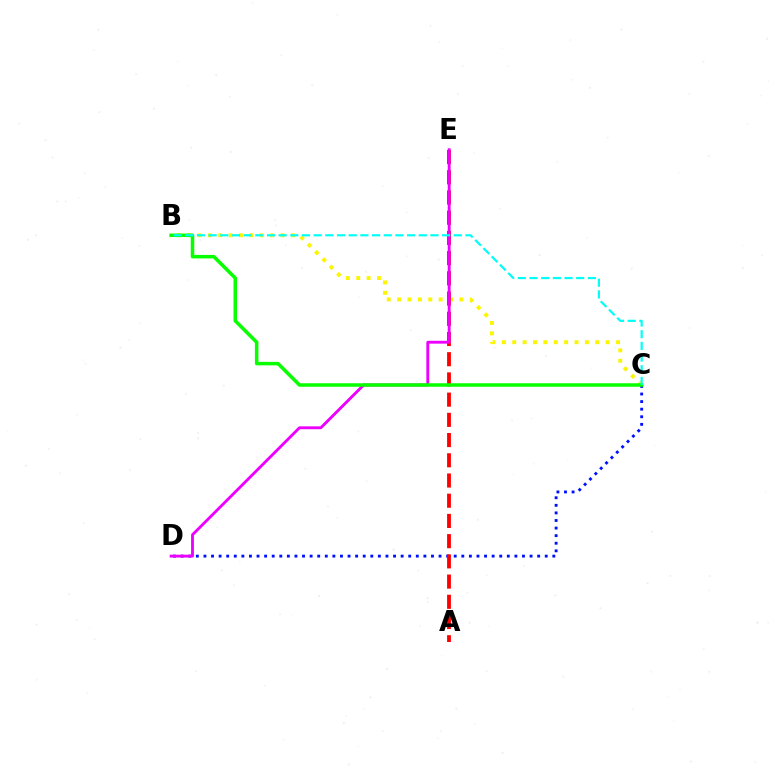{('C', 'D'): [{'color': '#0010ff', 'line_style': 'dotted', 'thickness': 2.06}], ('B', 'C'): [{'color': '#fcf500', 'line_style': 'dotted', 'thickness': 2.82}, {'color': '#08ff00', 'line_style': 'solid', 'thickness': 2.52}, {'color': '#00fff6', 'line_style': 'dashed', 'thickness': 1.59}], ('A', 'E'): [{'color': '#ff0000', 'line_style': 'dashed', 'thickness': 2.75}], ('D', 'E'): [{'color': '#ee00ff', 'line_style': 'solid', 'thickness': 2.06}]}